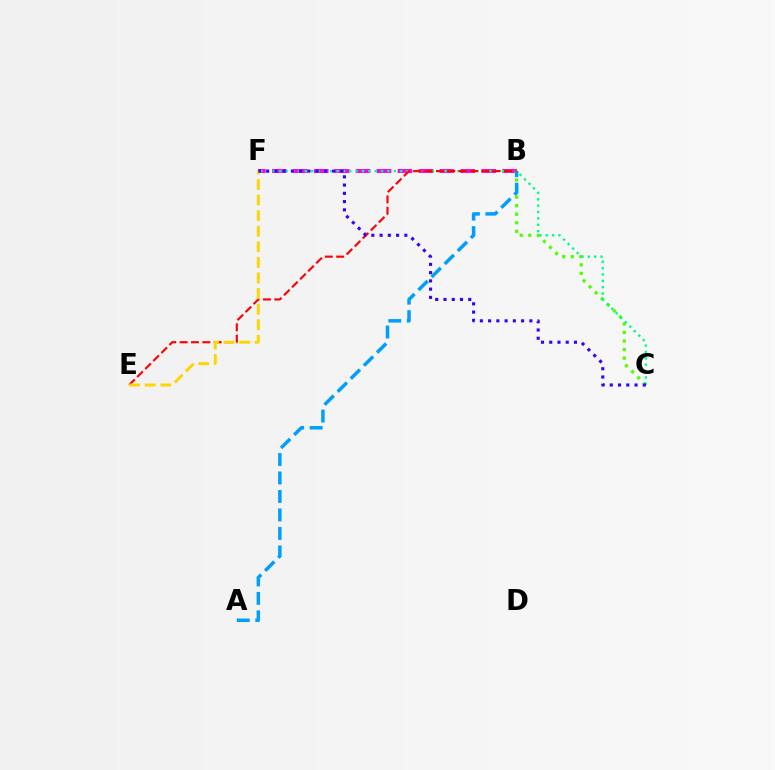{('B', 'C'): [{'color': '#4fff00', 'line_style': 'dotted', 'thickness': 2.32}], ('B', 'F'): [{'color': '#ff00ed', 'line_style': 'dashed', 'thickness': 2.84}], ('A', 'B'): [{'color': '#009eff', 'line_style': 'dashed', 'thickness': 2.51}], ('C', 'F'): [{'color': '#00ff86', 'line_style': 'dotted', 'thickness': 1.73}, {'color': '#3700ff', 'line_style': 'dotted', 'thickness': 2.24}], ('B', 'E'): [{'color': '#ff0000', 'line_style': 'dashed', 'thickness': 1.54}], ('E', 'F'): [{'color': '#ffd500', 'line_style': 'dashed', 'thickness': 2.12}]}